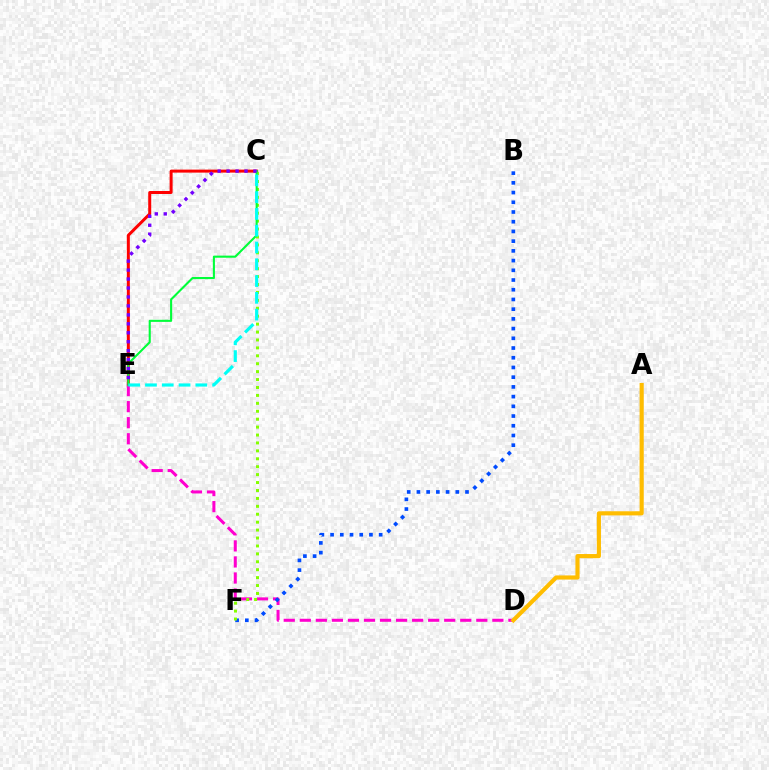{('C', 'E'): [{'color': '#ff0000', 'line_style': 'solid', 'thickness': 2.16}, {'color': '#00ff39', 'line_style': 'solid', 'thickness': 1.51}, {'color': '#7200ff', 'line_style': 'dotted', 'thickness': 2.43}, {'color': '#00fff6', 'line_style': 'dashed', 'thickness': 2.28}], ('D', 'E'): [{'color': '#ff00cf', 'line_style': 'dashed', 'thickness': 2.18}], ('B', 'F'): [{'color': '#004bff', 'line_style': 'dotted', 'thickness': 2.64}], ('C', 'F'): [{'color': '#84ff00', 'line_style': 'dotted', 'thickness': 2.15}], ('A', 'D'): [{'color': '#ffbd00', 'line_style': 'solid', 'thickness': 2.98}]}